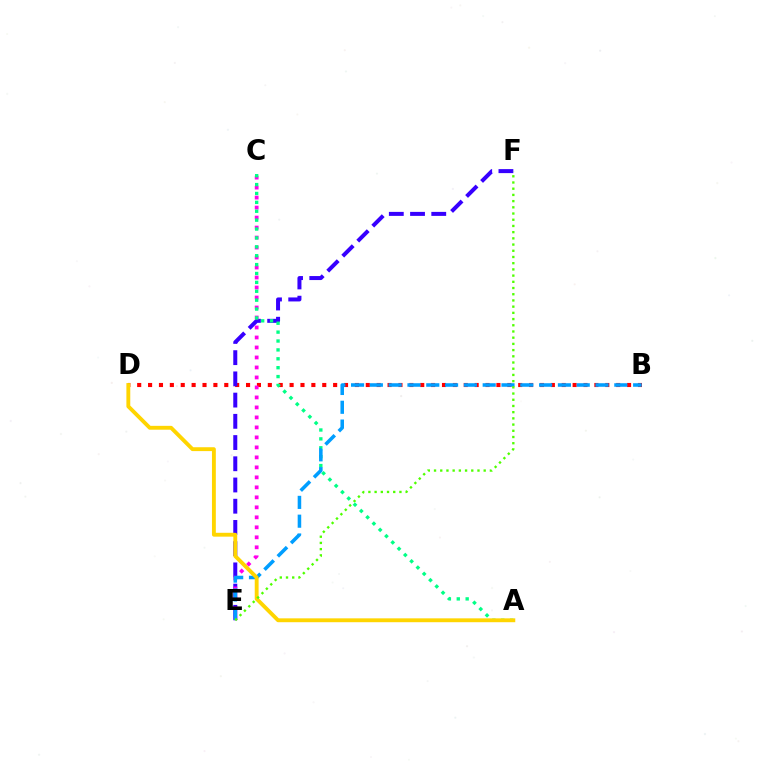{('B', 'D'): [{'color': '#ff0000', 'line_style': 'dotted', 'thickness': 2.96}], ('E', 'F'): [{'color': '#3700ff', 'line_style': 'dashed', 'thickness': 2.88}, {'color': '#4fff00', 'line_style': 'dotted', 'thickness': 1.69}], ('C', 'E'): [{'color': '#ff00ed', 'line_style': 'dotted', 'thickness': 2.71}], ('A', 'C'): [{'color': '#00ff86', 'line_style': 'dotted', 'thickness': 2.42}], ('B', 'E'): [{'color': '#009eff', 'line_style': 'dashed', 'thickness': 2.55}], ('A', 'D'): [{'color': '#ffd500', 'line_style': 'solid', 'thickness': 2.78}]}